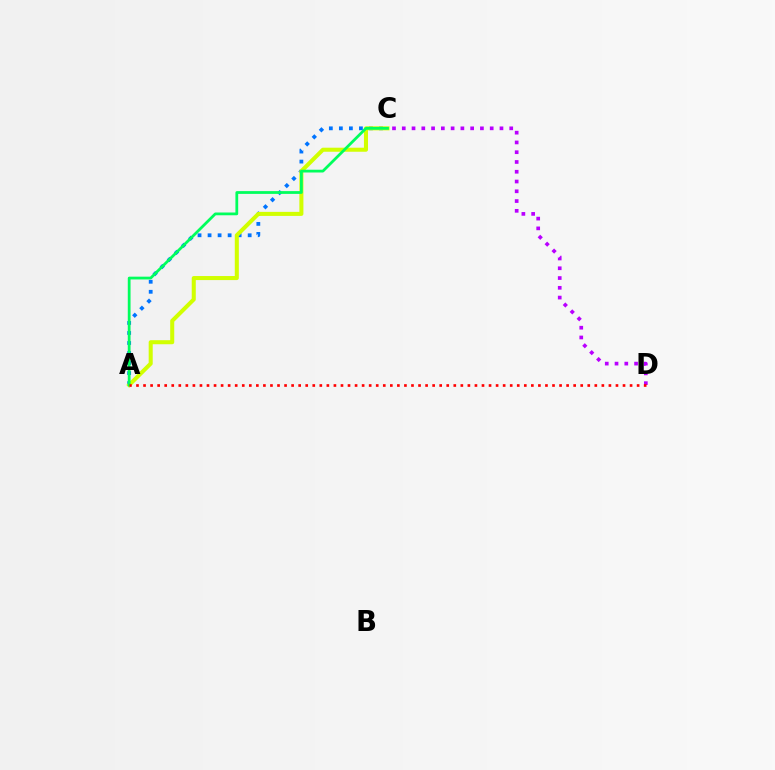{('A', 'C'): [{'color': '#0074ff', 'line_style': 'dotted', 'thickness': 2.72}, {'color': '#d1ff00', 'line_style': 'solid', 'thickness': 2.91}, {'color': '#00ff5c', 'line_style': 'solid', 'thickness': 2.0}], ('C', 'D'): [{'color': '#b900ff', 'line_style': 'dotted', 'thickness': 2.65}], ('A', 'D'): [{'color': '#ff0000', 'line_style': 'dotted', 'thickness': 1.92}]}